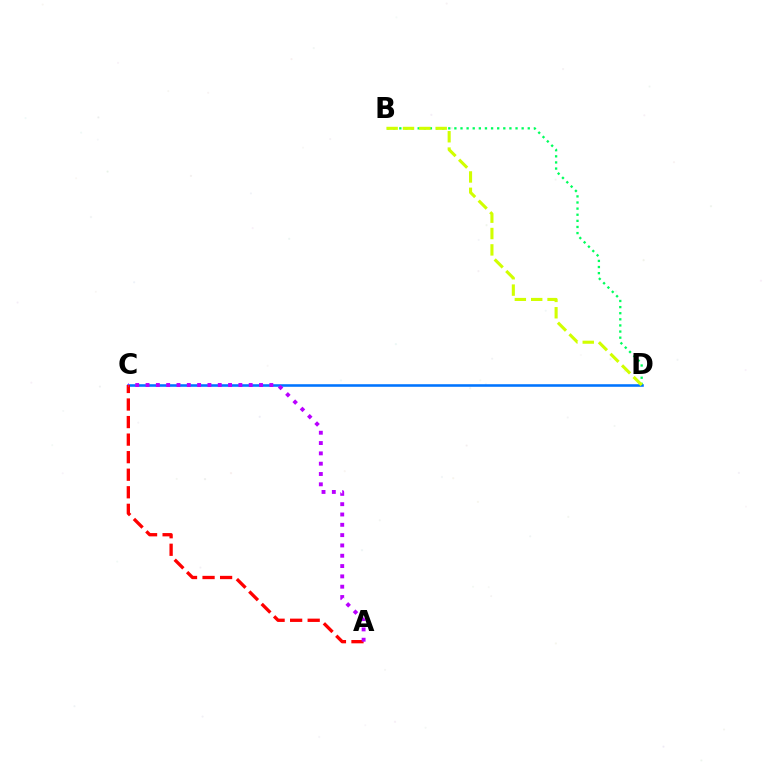{('B', 'D'): [{'color': '#00ff5c', 'line_style': 'dotted', 'thickness': 1.66}, {'color': '#d1ff00', 'line_style': 'dashed', 'thickness': 2.22}], ('C', 'D'): [{'color': '#0074ff', 'line_style': 'solid', 'thickness': 1.85}], ('A', 'C'): [{'color': '#ff0000', 'line_style': 'dashed', 'thickness': 2.38}, {'color': '#b900ff', 'line_style': 'dotted', 'thickness': 2.8}]}